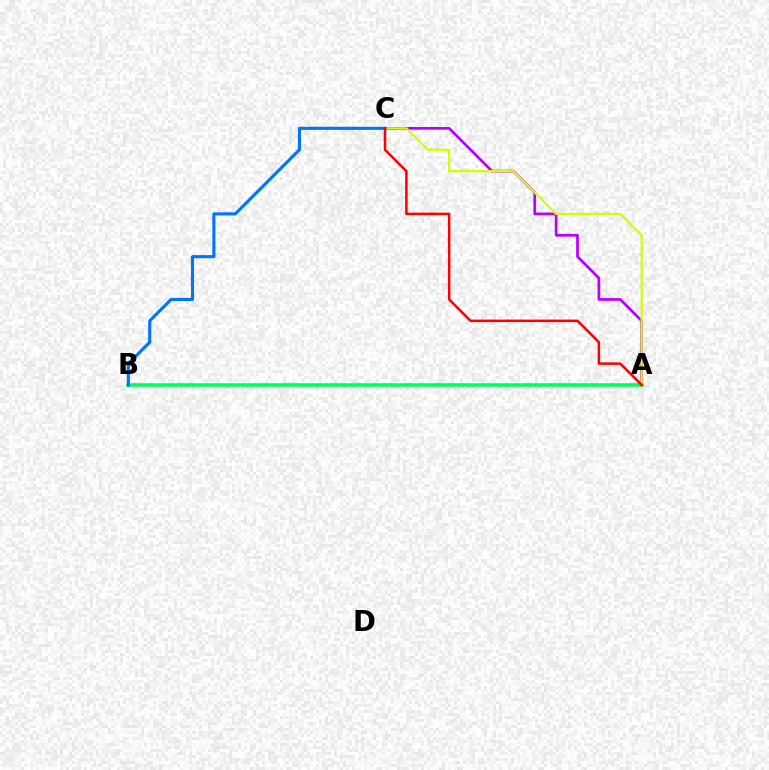{('A', 'C'): [{'color': '#b900ff', 'line_style': 'solid', 'thickness': 1.96}, {'color': '#d1ff00', 'line_style': 'solid', 'thickness': 1.58}, {'color': '#ff0000', 'line_style': 'solid', 'thickness': 1.8}], ('A', 'B'): [{'color': '#00ff5c', 'line_style': 'solid', 'thickness': 2.55}], ('B', 'C'): [{'color': '#0074ff', 'line_style': 'solid', 'thickness': 2.23}]}